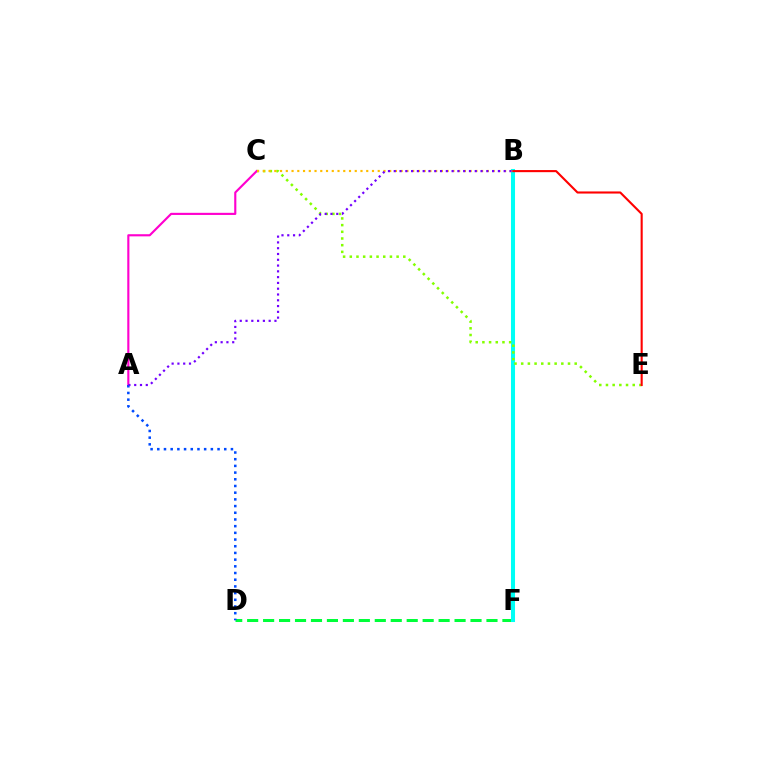{('D', 'F'): [{'color': '#00ff39', 'line_style': 'dashed', 'thickness': 2.17}], ('B', 'F'): [{'color': '#00fff6', 'line_style': 'solid', 'thickness': 2.91}], ('C', 'E'): [{'color': '#84ff00', 'line_style': 'dotted', 'thickness': 1.82}], ('A', 'C'): [{'color': '#ff00cf', 'line_style': 'solid', 'thickness': 1.54}], ('B', 'C'): [{'color': '#ffbd00', 'line_style': 'dotted', 'thickness': 1.56}], ('B', 'E'): [{'color': '#ff0000', 'line_style': 'solid', 'thickness': 1.52}], ('A', 'D'): [{'color': '#004bff', 'line_style': 'dotted', 'thickness': 1.82}], ('A', 'B'): [{'color': '#7200ff', 'line_style': 'dotted', 'thickness': 1.57}]}